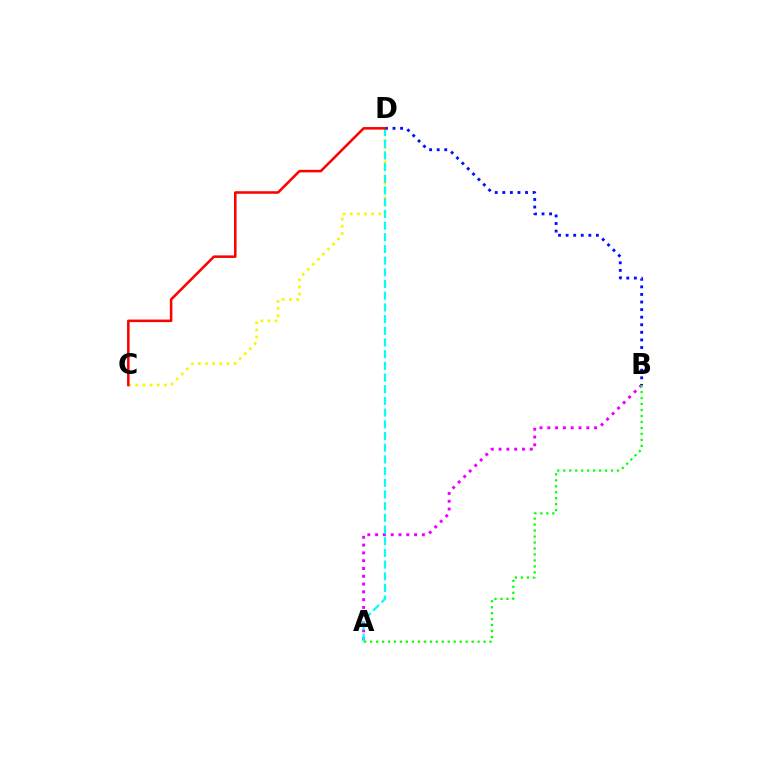{('C', 'D'): [{'color': '#fcf500', 'line_style': 'dotted', 'thickness': 1.94}, {'color': '#ff0000', 'line_style': 'solid', 'thickness': 1.84}], ('A', 'B'): [{'color': '#ee00ff', 'line_style': 'dotted', 'thickness': 2.12}, {'color': '#08ff00', 'line_style': 'dotted', 'thickness': 1.62}], ('B', 'D'): [{'color': '#0010ff', 'line_style': 'dotted', 'thickness': 2.06}], ('A', 'D'): [{'color': '#00fff6', 'line_style': 'dashed', 'thickness': 1.59}]}